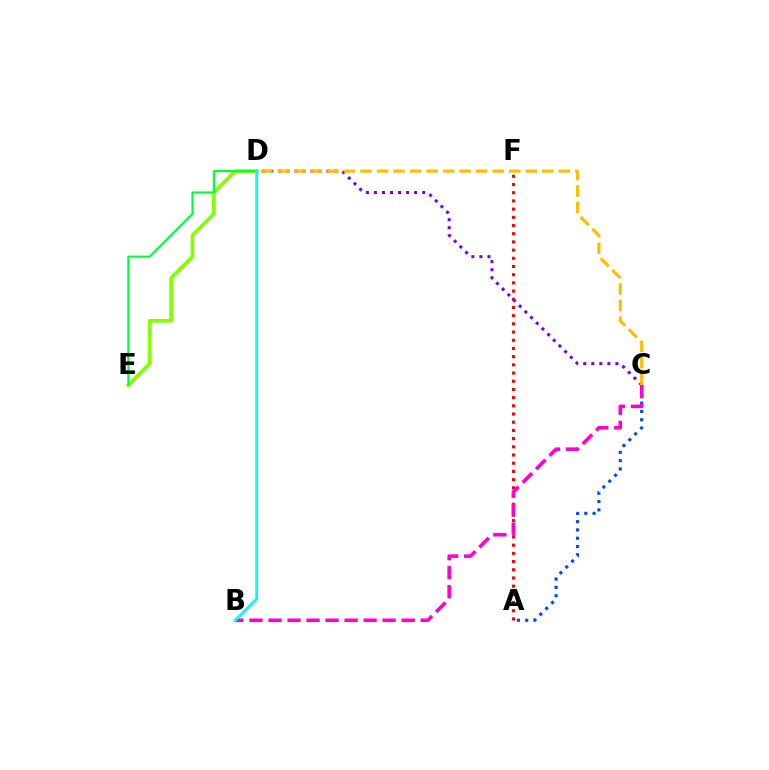{('A', 'F'): [{'color': '#ff0000', 'line_style': 'dotted', 'thickness': 2.23}], ('C', 'D'): [{'color': '#7200ff', 'line_style': 'dotted', 'thickness': 2.18}, {'color': '#ffbd00', 'line_style': 'dashed', 'thickness': 2.25}], ('A', 'C'): [{'color': '#004bff', 'line_style': 'dotted', 'thickness': 2.25}], ('D', 'E'): [{'color': '#84ff00', 'line_style': 'solid', 'thickness': 2.67}, {'color': '#00ff39', 'line_style': 'solid', 'thickness': 1.55}], ('B', 'C'): [{'color': '#ff00cf', 'line_style': 'dashed', 'thickness': 2.58}], ('B', 'D'): [{'color': '#00fff6', 'line_style': 'solid', 'thickness': 2.03}]}